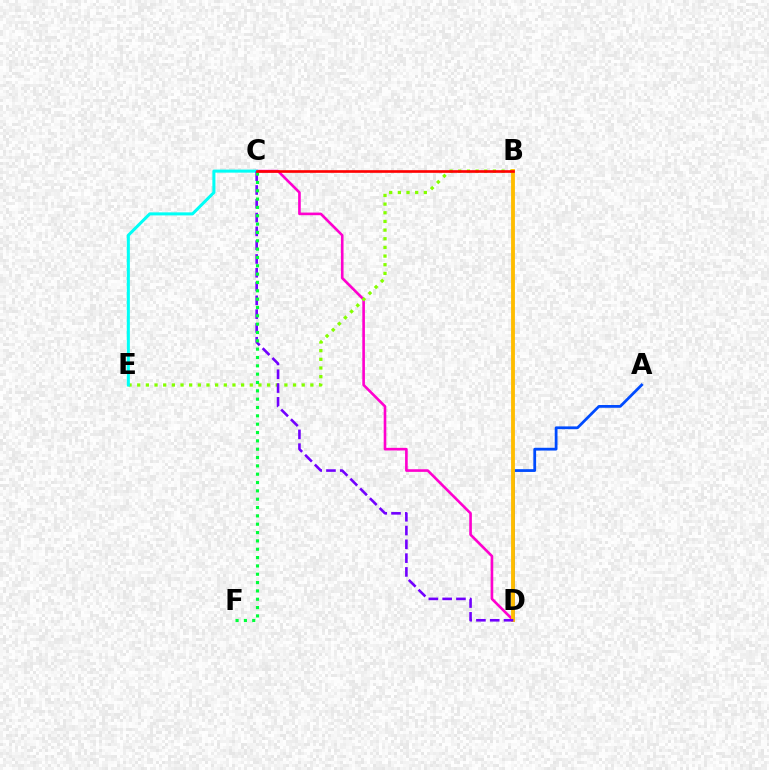{('A', 'D'): [{'color': '#004bff', 'line_style': 'solid', 'thickness': 1.99}], ('C', 'D'): [{'color': '#ff00cf', 'line_style': 'solid', 'thickness': 1.89}, {'color': '#7200ff', 'line_style': 'dashed', 'thickness': 1.87}], ('B', 'E'): [{'color': '#84ff00', 'line_style': 'dotted', 'thickness': 2.35}], ('C', 'E'): [{'color': '#00fff6', 'line_style': 'solid', 'thickness': 2.19}], ('B', 'D'): [{'color': '#ffbd00', 'line_style': 'solid', 'thickness': 2.77}], ('C', 'F'): [{'color': '#00ff39', 'line_style': 'dotted', 'thickness': 2.26}], ('B', 'C'): [{'color': '#ff0000', 'line_style': 'solid', 'thickness': 1.91}]}